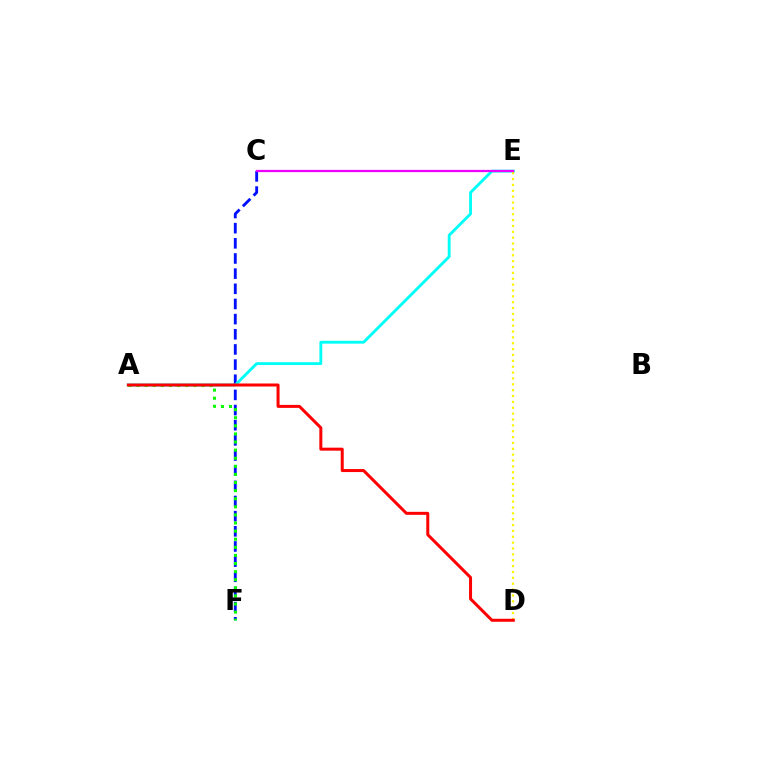{('C', 'F'): [{'color': '#0010ff', 'line_style': 'dashed', 'thickness': 2.06}], ('A', 'E'): [{'color': '#00fff6', 'line_style': 'solid', 'thickness': 2.05}], ('A', 'F'): [{'color': '#08ff00', 'line_style': 'dotted', 'thickness': 2.2}], ('D', 'E'): [{'color': '#fcf500', 'line_style': 'dotted', 'thickness': 1.59}], ('A', 'D'): [{'color': '#ff0000', 'line_style': 'solid', 'thickness': 2.16}], ('C', 'E'): [{'color': '#ee00ff', 'line_style': 'solid', 'thickness': 1.62}]}